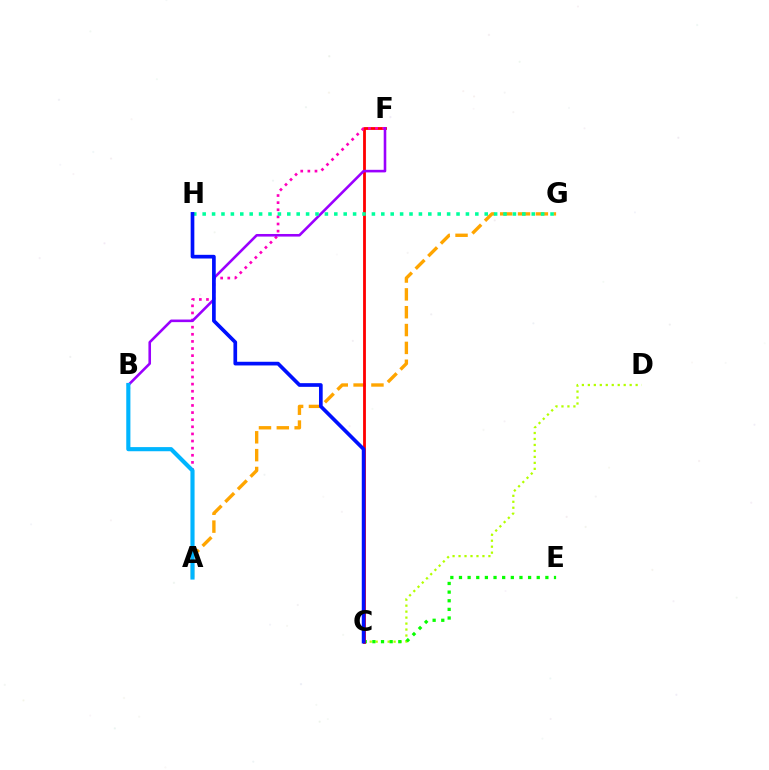{('A', 'G'): [{'color': '#ffa500', 'line_style': 'dashed', 'thickness': 2.42}], ('C', 'D'): [{'color': '#b3ff00', 'line_style': 'dotted', 'thickness': 1.62}], ('C', 'E'): [{'color': '#08ff00', 'line_style': 'dotted', 'thickness': 2.35}], ('C', 'F'): [{'color': '#ff0000', 'line_style': 'solid', 'thickness': 2.03}], ('A', 'F'): [{'color': '#ff00bd', 'line_style': 'dotted', 'thickness': 1.93}], ('B', 'F'): [{'color': '#9b00ff', 'line_style': 'solid', 'thickness': 1.87}], ('G', 'H'): [{'color': '#00ff9d', 'line_style': 'dotted', 'thickness': 2.55}], ('A', 'B'): [{'color': '#00b5ff', 'line_style': 'solid', 'thickness': 2.98}], ('C', 'H'): [{'color': '#0010ff', 'line_style': 'solid', 'thickness': 2.65}]}